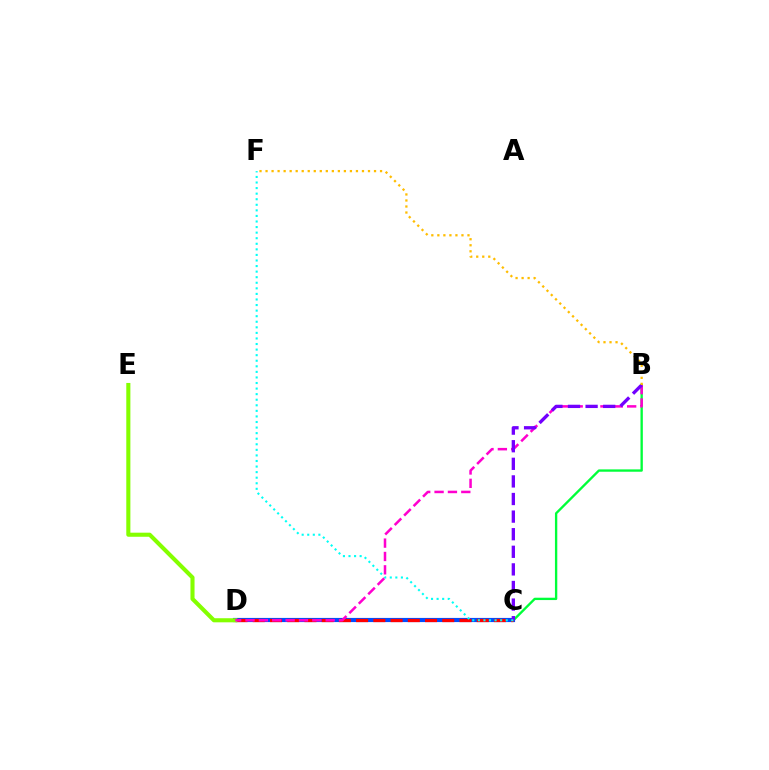{('B', 'C'): [{'color': '#00ff39', 'line_style': 'solid', 'thickness': 1.69}, {'color': '#7200ff', 'line_style': 'dashed', 'thickness': 2.39}], ('C', 'D'): [{'color': '#004bff', 'line_style': 'solid', 'thickness': 2.99}, {'color': '#ff0000', 'line_style': 'dashed', 'thickness': 2.34}], ('D', 'E'): [{'color': '#84ff00', 'line_style': 'solid', 'thickness': 2.94}], ('B', 'D'): [{'color': '#ff00cf', 'line_style': 'dashed', 'thickness': 1.82}], ('C', 'F'): [{'color': '#00fff6', 'line_style': 'dotted', 'thickness': 1.51}], ('B', 'F'): [{'color': '#ffbd00', 'line_style': 'dotted', 'thickness': 1.64}]}